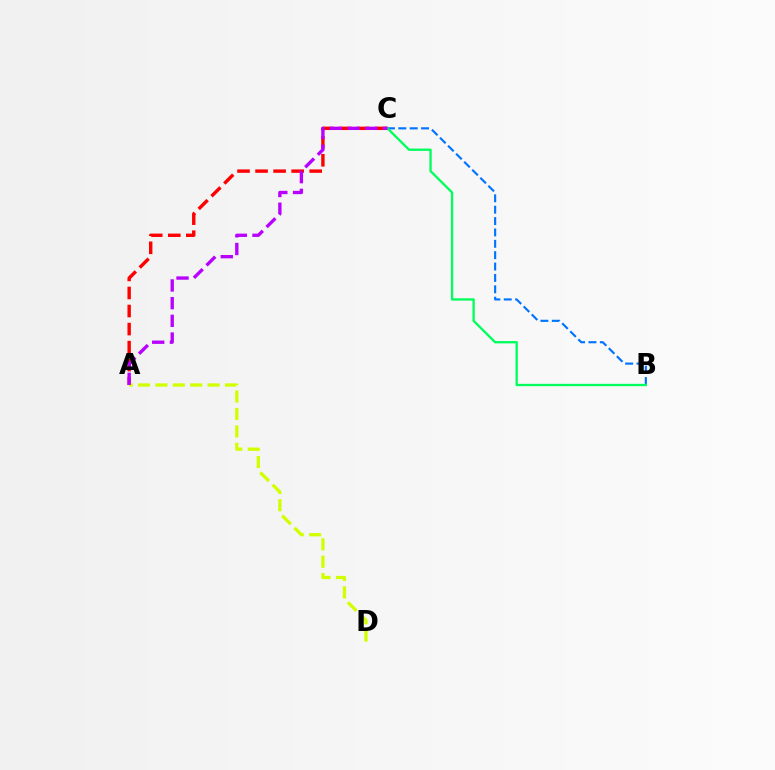{('A', 'C'): [{'color': '#ff0000', 'line_style': 'dashed', 'thickness': 2.45}, {'color': '#b900ff', 'line_style': 'dashed', 'thickness': 2.4}], ('B', 'C'): [{'color': '#0074ff', 'line_style': 'dashed', 'thickness': 1.55}, {'color': '#00ff5c', 'line_style': 'solid', 'thickness': 1.68}], ('A', 'D'): [{'color': '#d1ff00', 'line_style': 'dashed', 'thickness': 2.36}]}